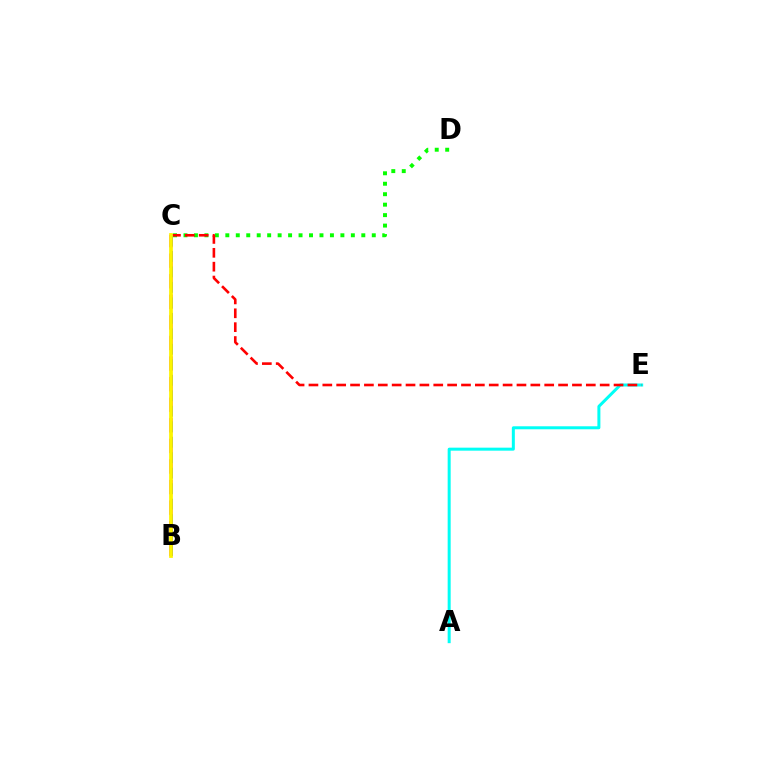{('C', 'D'): [{'color': '#08ff00', 'line_style': 'dotted', 'thickness': 2.84}], ('A', 'E'): [{'color': '#00fff6', 'line_style': 'solid', 'thickness': 2.16}], ('C', 'E'): [{'color': '#ff0000', 'line_style': 'dashed', 'thickness': 1.88}], ('B', 'C'): [{'color': '#ee00ff', 'line_style': 'dashed', 'thickness': 2.8}, {'color': '#0010ff', 'line_style': 'dashed', 'thickness': 2.1}, {'color': '#fcf500', 'line_style': 'solid', 'thickness': 2.69}]}